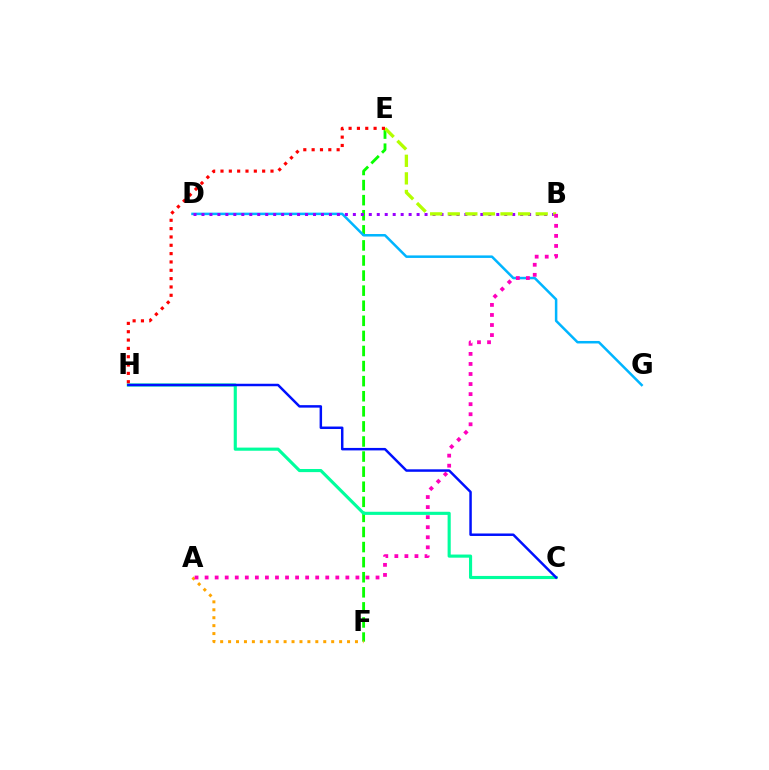{('E', 'F'): [{'color': '#08ff00', 'line_style': 'dashed', 'thickness': 2.05}], ('D', 'G'): [{'color': '#00b5ff', 'line_style': 'solid', 'thickness': 1.81}], ('A', 'F'): [{'color': '#ffa500', 'line_style': 'dotted', 'thickness': 2.15}], ('B', 'D'): [{'color': '#9b00ff', 'line_style': 'dotted', 'thickness': 2.16}], ('C', 'H'): [{'color': '#00ff9d', 'line_style': 'solid', 'thickness': 2.25}, {'color': '#0010ff', 'line_style': 'solid', 'thickness': 1.79}], ('B', 'E'): [{'color': '#b3ff00', 'line_style': 'dashed', 'thickness': 2.39}], ('A', 'B'): [{'color': '#ff00bd', 'line_style': 'dotted', 'thickness': 2.73}], ('E', 'H'): [{'color': '#ff0000', 'line_style': 'dotted', 'thickness': 2.26}]}